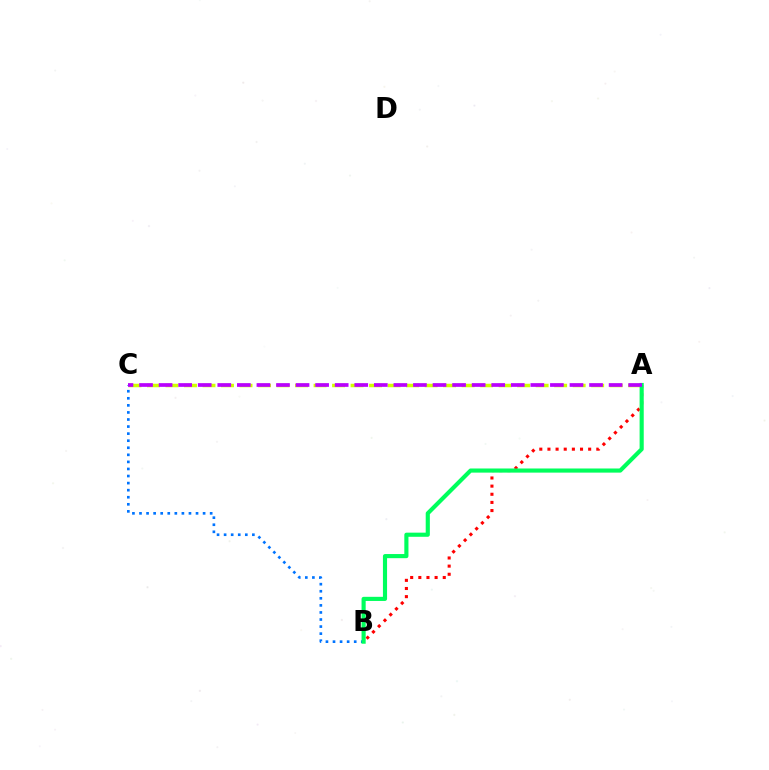{('A', 'C'): [{'color': '#d1ff00', 'line_style': 'dashed', 'thickness': 2.51}, {'color': '#b900ff', 'line_style': 'dashed', 'thickness': 2.66}], ('B', 'C'): [{'color': '#0074ff', 'line_style': 'dotted', 'thickness': 1.92}], ('A', 'B'): [{'color': '#ff0000', 'line_style': 'dotted', 'thickness': 2.21}, {'color': '#00ff5c', 'line_style': 'solid', 'thickness': 2.98}]}